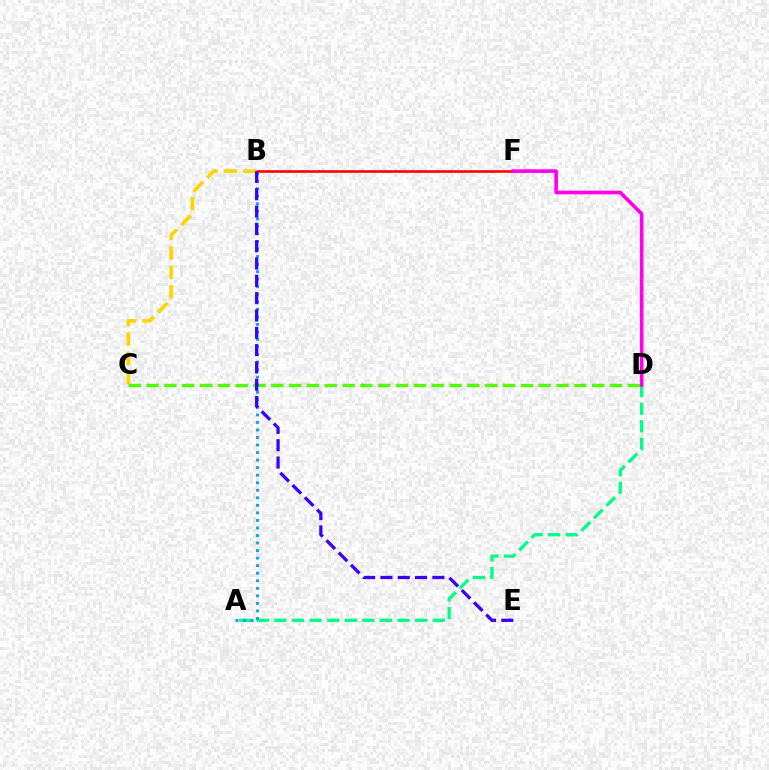{('B', 'F'): [{'color': '#ff0000', 'line_style': 'solid', 'thickness': 1.86}], ('A', 'D'): [{'color': '#00ff86', 'line_style': 'dashed', 'thickness': 2.39}], ('B', 'C'): [{'color': '#ffd500', 'line_style': 'dashed', 'thickness': 2.63}], ('C', 'D'): [{'color': '#4fff00', 'line_style': 'dashed', 'thickness': 2.42}], ('A', 'B'): [{'color': '#009eff', 'line_style': 'dotted', 'thickness': 2.05}], ('D', 'F'): [{'color': '#ff00ed', 'line_style': 'solid', 'thickness': 2.6}], ('B', 'E'): [{'color': '#3700ff', 'line_style': 'dashed', 'thickness': 2.35}]}